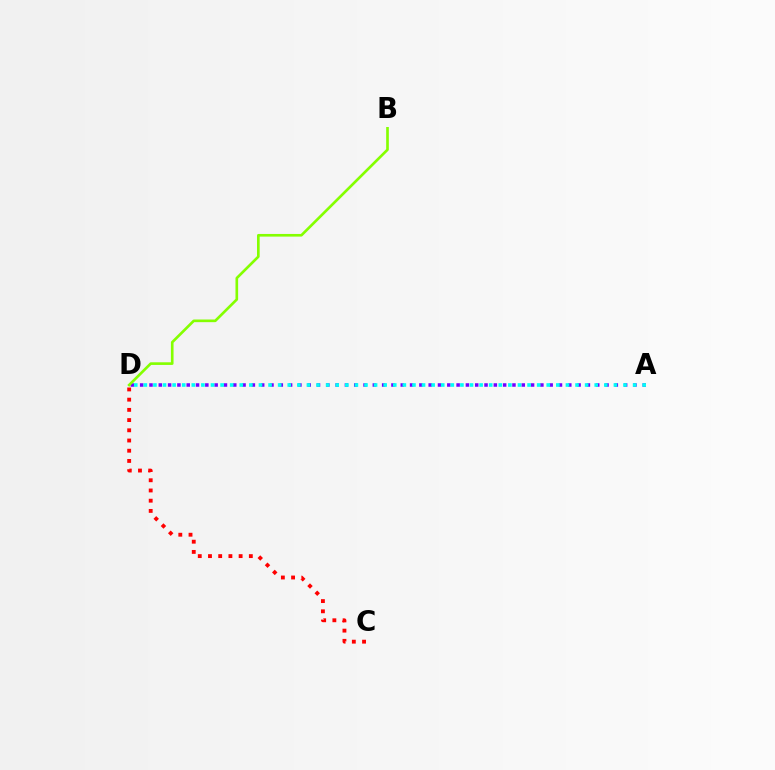{('A', 'D'): [{'color': '#7200ff', 'line_style': 'dotted', 'thickness': 2.53}, {'color': '#00fff6', 'line_style': 'dotted', 'thickness': 2.61}], ('C', 'D'): [{'color': '#ff0000', 'line_style': 'dotted', 'thickness': 2.77}], ('B', 'D'): [{'color': '#84ff00', 'line_style': 'solid', 'thickness': 1.91}]}